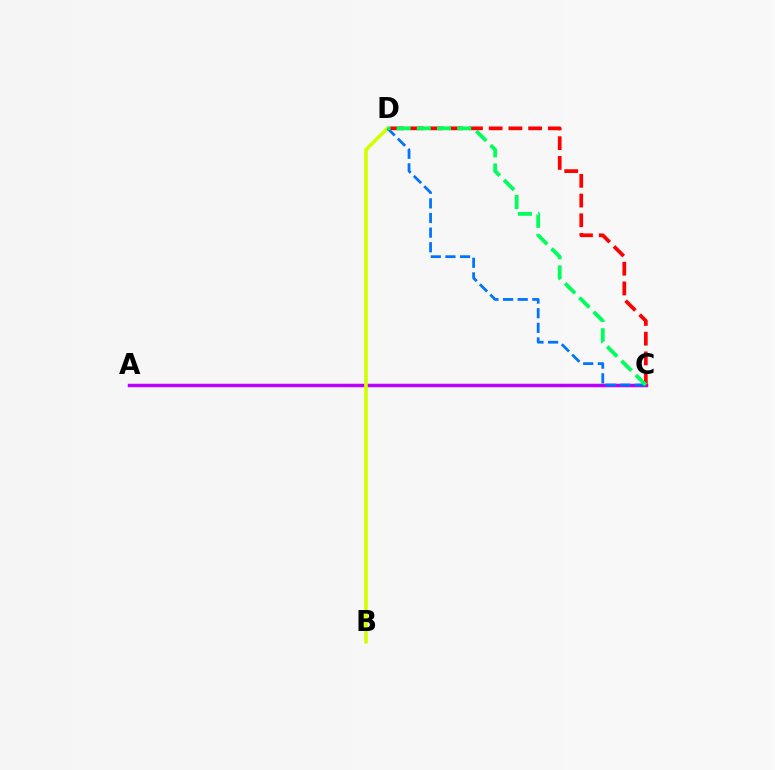{('A', 'C'): [{'color': '#b900ff', 'line_style': 'solid', 'thickness': 2.5}], ('C', 'D'): [{'color': '#ff0000', 'line_style': 'dashed', 'thickness': 2.68}, {'color': '#0074ff', 'line_style': 'dashed', 'thickness': 1.99}, {'color': '#00ff5c', 'line_style': 'dashed', 'thickness': 2.74}], ('B', 'D'): [{'color': '#d1ff00', 'line_style': 'solid', 'thickness': 2.63}]}